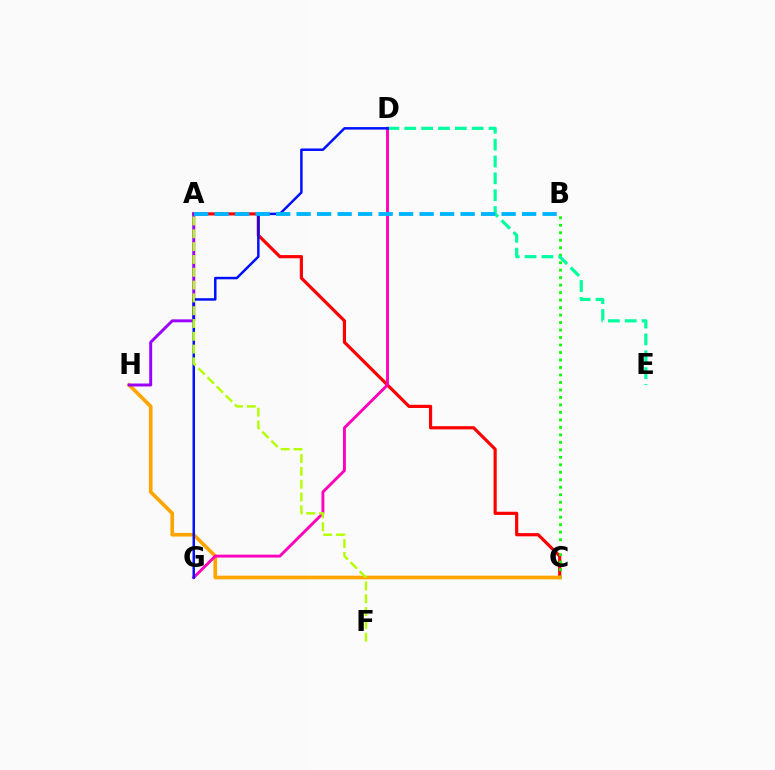{('A', 'C'): [{'color': '#ff0000', 'line_style': 'solid', 'thickness': 2.29}], ('B', 'C'): [{'color': '#08ff00', 'line_style': 'dotted', 'thickness': 2.03}], ('D', 'E'): [{'color': '#00ff9d', 'line_style': 'dashed', 'thickness': 2.29}], ('C', 'H'): [{'color': '#ffa500', 'line_style': 'solid', 'thickness': 2.64}], ('D', 'G'): [{'color': '#ff00bd', 'line_style': 'solid', 'thickness': 2.07}, {'color': '#0010ff', 'line_style': 'solid', 'thickness': 1.79}], ('A', 'H'): [{'color': '#9b00ff', 'line_style': 'solid', 'thickness': 2.12}], ('A', 'B'): [{'color': '#00b5ff', 'line_style': 'dashed', 'thickness': 2.78}], ('A', 'F'): [{'color': '#b3ff00', 'line_style': 'dashed', 'thickness': 1.74}]}